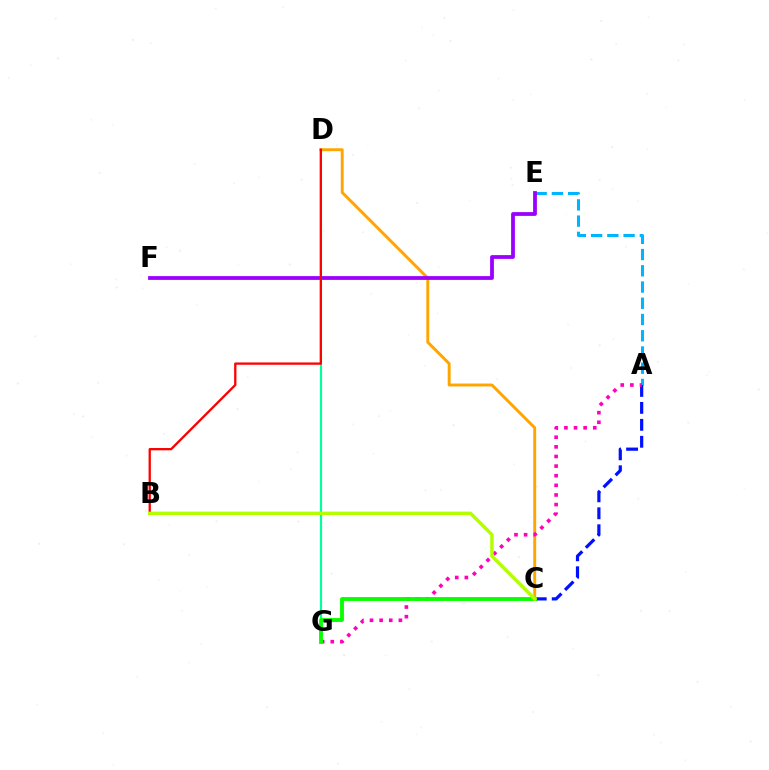{('A', 'E'): [{'color': '#00b5ff', 'line_style': 'dashed', 'thickness': 2.21}], ('C', 'D'): [{'color': '#ffa500', 'line_style': 'solid', 'thickness': 2.11}], ('E', 'F'): [{'color': '#9b00ff', 'line_style': 'solid', 'thickness': 2.73}], ('A', 'C'): [{'color': '#0010ff', 'line_style': 'dashed', 'thickness': 2.3}], ('D', 'G'): [{'color': '#00ff9d', 'line_style': 'solid', 'thickness': 1.55}], ('B', 'D'): [{'color': '#ff0000', 'line_style': 'solid', 'thickness': 1.66}], ('A', 'G'): [{'color': '#ff00bd', 'line_style': 'dotted', 'thickness': 2.61}], ('C', 'G'): [{'color': '#08ff00', 'line_style': 'solid', 'thickness': 2.78}], ('B', 'C'): [{'color': '#b3ff00', 'line_style': 'solid', 'thickness': 2.47}]}